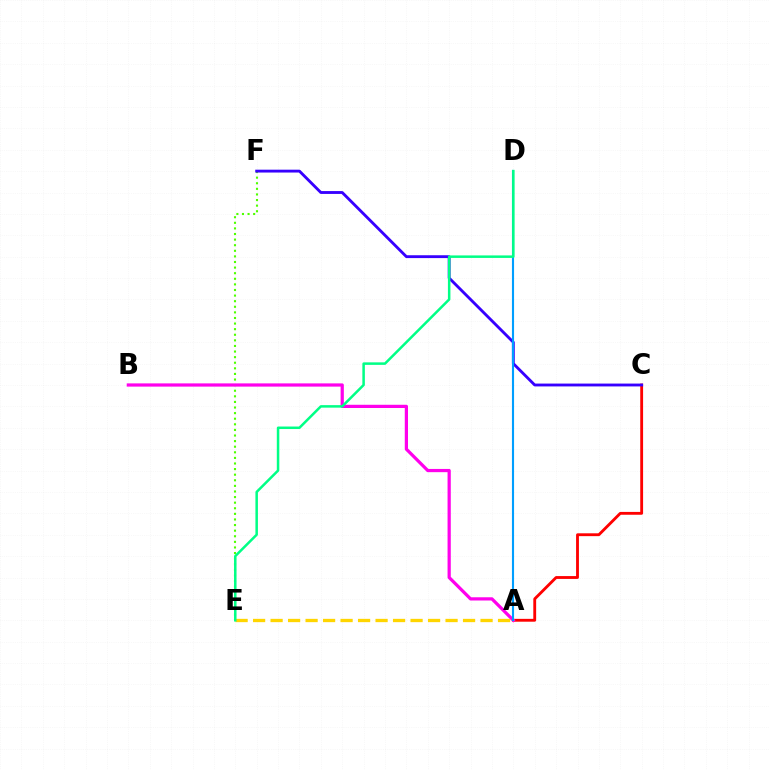{('A', 'C'): [{'color': '#ff0000', 'line_style': 'solid', 'thickness': 2.05}], ('E', 'F'): [{'color': '#4fff00', 'line_style': 'dotted', 'thickness': 1.52}], ('C', 'F'): [{'color': '#3700ff', 'line_style': 'solid', 'thickness': 2.05}], ('A', 'B'): [{'color': '#ff00ed', 'line_style': 'solid', 'thickness': 2.32}], ('A', 'E'): [{'color': '#ffd500', 'line_style': 'dashed', 'thickness': 2.38}], ('A', 'D'): [{'color': '#009eff', 'line_style': 'solid', 'thickness': 1.52}], ('D', 'E'): [{'color': '#00ff86', 'line_style': 'solid', 'thickness': 1.81}]}